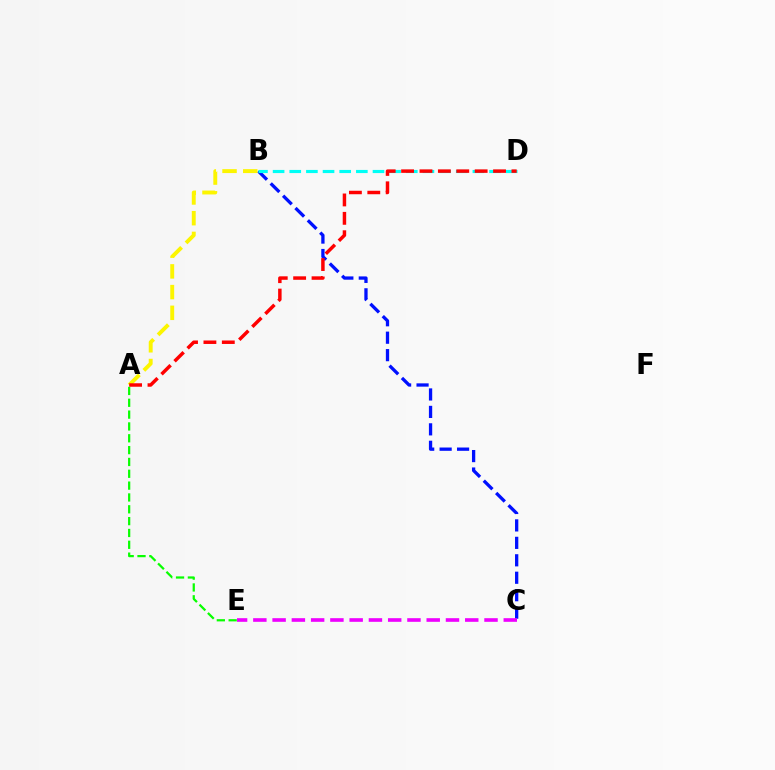{('A', 'E'): [{'color': '#08ff00', 'line_style': 'dashed', 'thickness': 1.61}], ('B', 'C'): [{'color': '#0010ff', 'line_style': 'dashed', 'thickness': 2.37}], ('C', 'E'): [{'color': '#ee00ff', 'line_style': 'dashed', 'thickness': 2.62}], ('A', 'B'): [{'color': '#fcf500', 'line_style': 'dashed', 'thickness': 2.81}], ('B', 'D'): [{'color': '#00fff6', 'line_style': 'dashed', 'thickness': 2.26}], ('A', 'D'): [{'color': '#ff0000', 'line_style': 'dashed', 'thickness': 2.5}]}